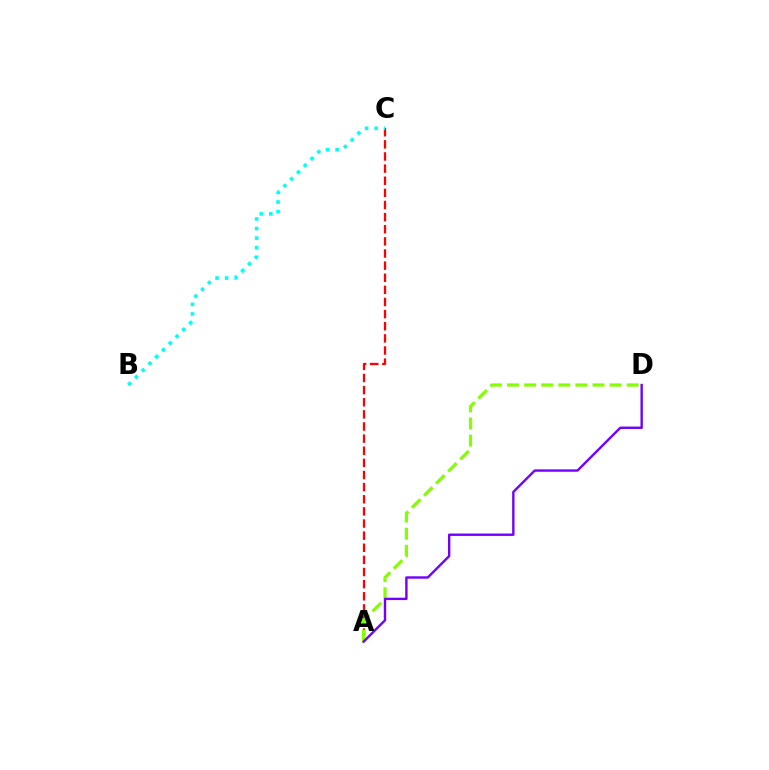{('A', 'C'): [{'color': '#ff0000', 'line_style': 'dashed', 'thickness': 1.65}], ('A', 'D'): [{'color': '#84ff00', 'line_style': 'dashed', 'thickness': 2.32}, {'color': '#7200ff', 'line_style': 'solid', 'thickness': 1.72}], ('B', 'C'): [{'color': '#00fff6', 'line_style': 'dotted', 'thickness': 2.6}]}